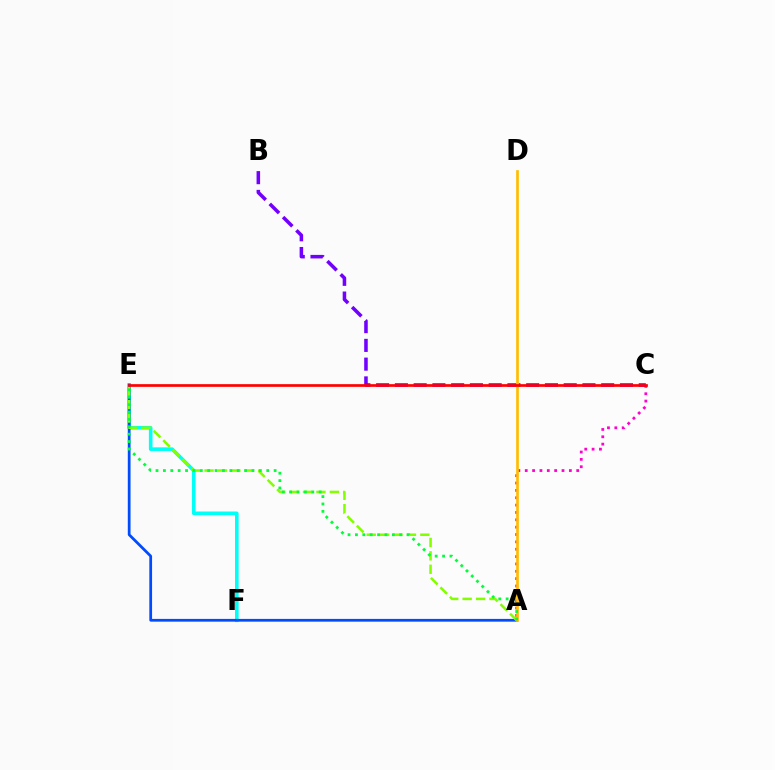{('A', 'C'): [{'color': '#ff00cf', 'line_style': 'dotted', 'thickness': 2.0}], ('E', 'F'): [{'color': '#00fff6', 'line_style': 'solid', 'thickness': 2.6}], ('B', 'C'): [{'color': '#7200ff', 'line_style': 'dashed', 'thickness': 2.55}], ('A', 'E'): [{'color': '#004bff', 'line_style': 'solid', 'thickness': 1.98}, {'color': '#84ff00', 'line_style': 'dashed', 'thickness': 1.82}, {'color': '#00ff39', 'line_style': 'dotted', 'thickness': 2.01}], ('A', 'D'): [{'color': '#ffbd00', 'line_style': 'solid', 'thickness': 1.94}], ('C', 'E'): [{'color': '#ff0000', 'line_style': 'solid', 'thickness': 1.95}]}